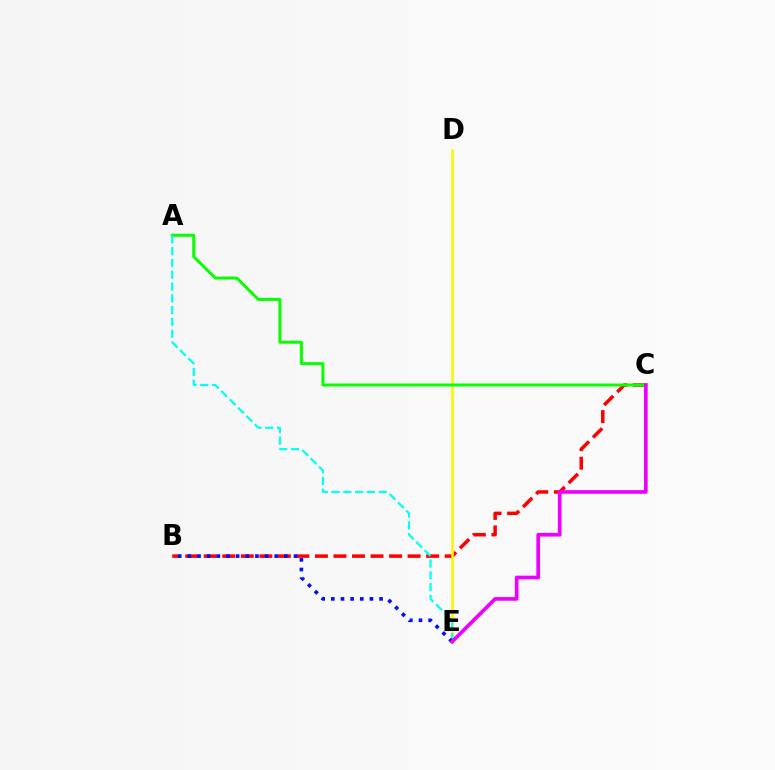{('B', 'C'): [{'color': '#ff0000', 'line_style': 'dashed', 'thickness': 2.52}], ('D', 'E'): [{'color': '#fcf500', 'line_style': 'solid', 'thickness': 1.83}], ('A', 'C'): [{'color': '#08ff00', 'line_style': 'solid', 'thickness': 2.14}], ('A', 'E'): [{'color': '#00fff6', 'line_style': 'dashed', 'thickness': 1.6}], ('B', 'E'): [{'color': '#0010ff', 'line_style': 'dotted', 'thickness': 2.62}], ('C', 'E'): [{'color': '#ee00ff', 'line_style': 'solid', 'thickness': 2.65}]}